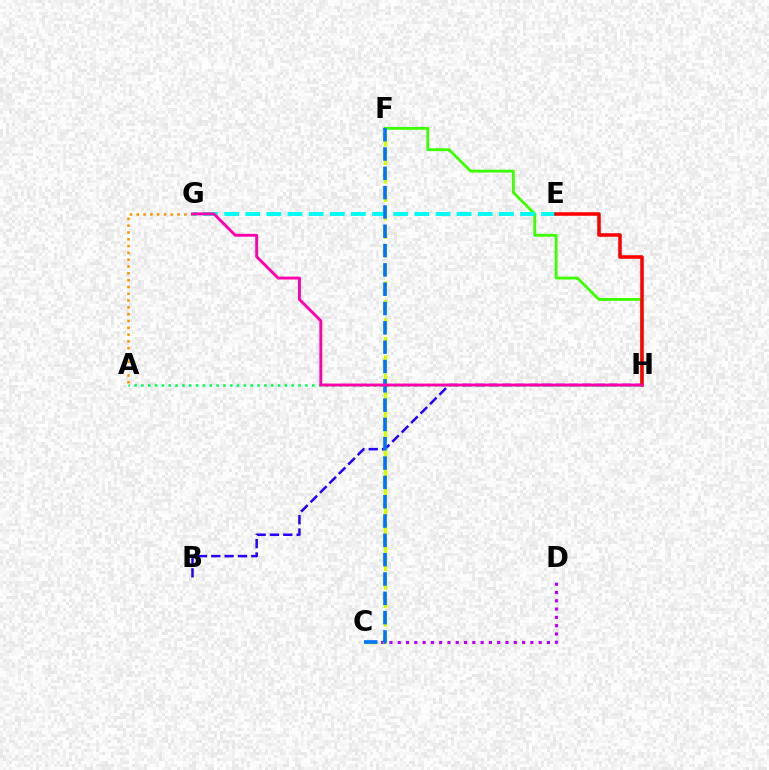{('B', 'H'): [{'color': '#2500ff', 'line_style': 'dashed', 'thickness': 1.81}], ('C', 'D'): [{'color': '#b900ff', 'line_style': 'dotted', 'thickness': 2.25}], ('F', 'H'): [{'color': '#3dff00', 'line_style': 'solid', 'thickness': 2.05}], ('E', 'G'): [{'color': '#00fff6', 'line_style': 'dashed', 'thickness': 2.87}], ('C', 'F'): [{'color': '#d1ff00', 'line_style': 'dashed', 'thickness': 2.51}, {'color': '#0074ff', 'line_style': 'dashed', 'thickness': 2.62}], ('E', 'H'): [{'color': '#ff0000', 'line_style': 'solid', 'thickness': 2.55}], ('A', 'H'): [{'color': '#00ff5c', 'line_style': 'dotted', 'thickness': 1.86}], ('A', 'G'): [{'color': '#ff9400', 'line_style': 'dotted', 'thickness': 1.85}], ('G', 'H'): [{'color': '#ff00ac', 'line_style': 'solid', 'thickness': 2.08}]}